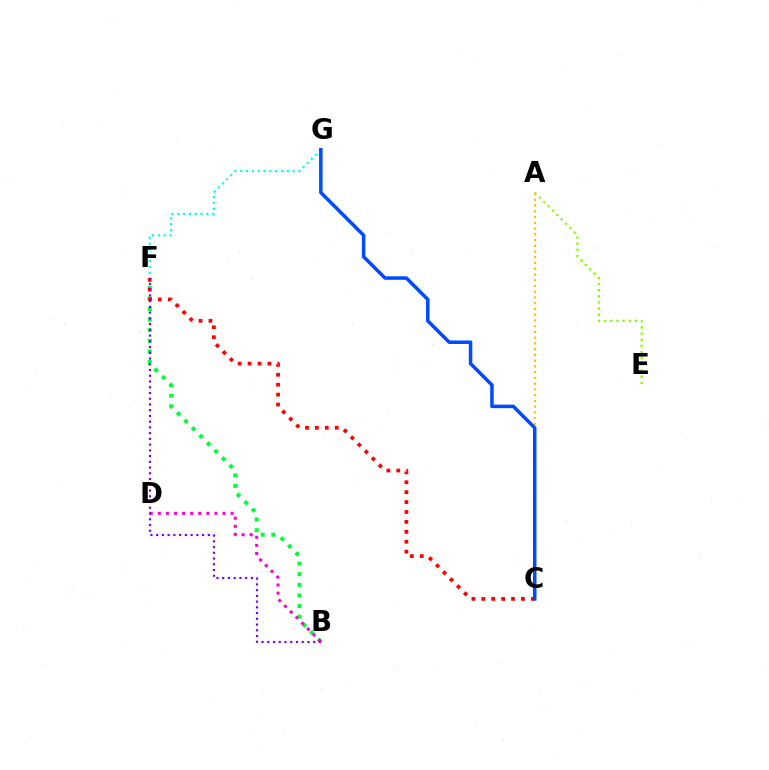{('B', 'F'): [{'color': '#00ff39', 'line_style': 'dotted', 'thickness': 2.88}, {'color': '#7200ff', 'line_style': 'dotted', 'thickness': 1.56}], ('F', 'G'): [{'color': '#00fff6', 'line_style': 'dotted', 'thickness': 1.58}], ('B', 'D'): [{'color': '#ff00cf', 'line_style': 'dotted', 'thickness': 2.2}], ('A', 'E'): [{'color': '#84ff00', 'line_style': 'dotted', 'thickness': 1.67}], ('A', 'C'): [{'color': '#ffbd00', 'line_style': 'dotted', 'thickness': 1.56}], ('C', 'F'): [{'color': '#ff0000', 'line_style': 'dotted', 'thickness': 2.69}], ('C', 'G'): [{'color': '#004bff', 'line_style': 'solid', 'thickness': 2.53}]}